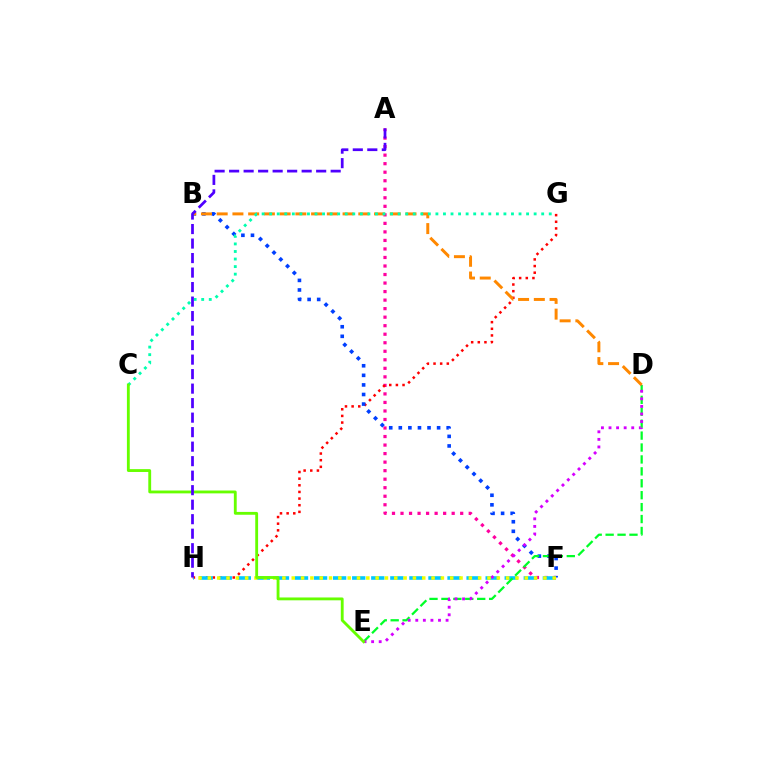{('A', 'F'): [{'color': '#ff00a0', 'line_style': 'dotted', 'thickness': 2.32}], ('G', 'H'): [{'color': '#ff0000', 'line_style': 'dotted', 'thickness': 1.8}], ('F', 'H'): [{'color': '#00c7ff', 'line_style': 'dashed', 'thickness': 2.59}, {'color': '#eeff00', 'line_style': 'dotted', 'thickness': 2.53}], ('B', 'F'): [{'color': '#003fff', 'line_style': 'dotted', 'thickness': 2.6}], ('D', 'E'): [{'color': '#00ff27', 'line_style': 'dashed', 'thickness': 1.62}, {'color': '#d600ff', 'line_style': 'dotted', 'thickness': 2.06}], ('B', 'D'): [{'color': '#ff8800', 'line_style': 'dashed', 'thickness': 2.14}], ('C', 'G'): [{'color': '#00ffaf', 'line_style': 'dotted', 'thickness': 2.05}], ('C', 'E'): [{'color': '#66ff00', 'line_style': 'solid', 'thickness': 2.05}], ('A', 'H'): [{'color': '#4f00ff', 'line_style': 'dashed', 'thickness': 1.97}]}